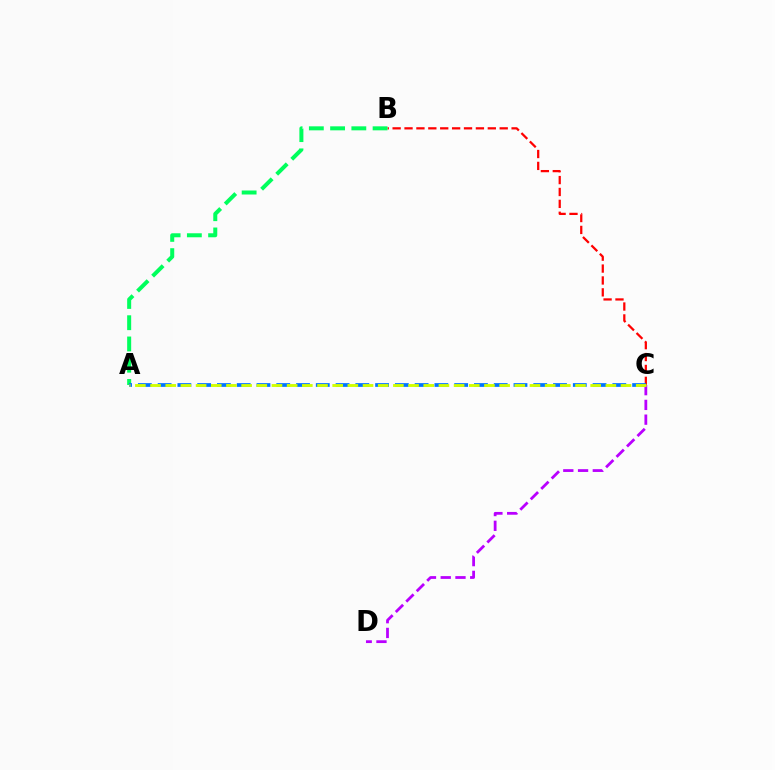{('B', 'C'): [{'color': '#ff0000', 'line_style': 'dashed', 'thickness': 1.62}], ('A', 'B'): [{'color': '#00ff5c', 'line_style': 'dashed', 'thickness': 2.89}], ('A', 'C'): [{'color': '#0074ff', 'line_style': 'dashed', 'thickness': 2.69}, {'color': '#d1ff00', 'line_style': 'dashed', 'thickness': 2.06}], ('C', 'D'): [{'color': '#b900ff', 'line_style': 'dashed', 'thickness': 2.0}]}